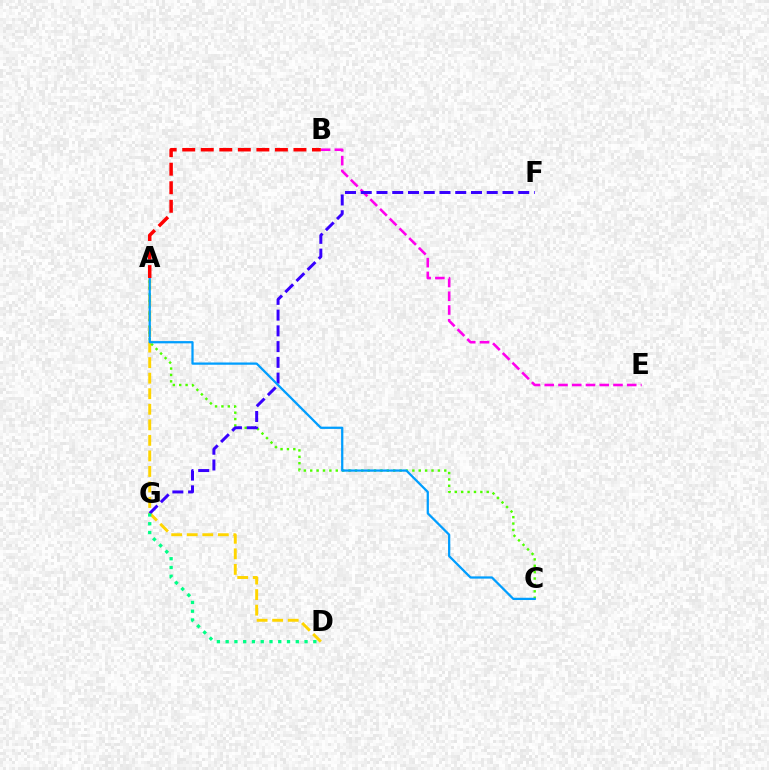{('A', 'D'): [{'color': '#ffd500', 'line_style': 'dashed', 'thickness': 2.11}], ('B', 'E'): [{'color': '#ff00ed', 'line_style': 'dashed', 'thickness': 1.87}], ('A', 'C'): [{'color': '#4fff00', 'line_style': 'dotted', 'thickness': 1.73}, {'color': '#009eff', 'line_style': 'solid', 'thickness': 1.63}], ('F', 'G'): [{'color': '#3700ff', 'line_style': 'dashed', 'thickness': 2.14}], ('D', 'G'): [{'color': '#00ff86', 'line_style': 'dotted', 'thickness': 2.38}], ('A', 'B'): [{'color': '#ff0000', 'line_style': 'dashed', 'thickness': 2.52}]}